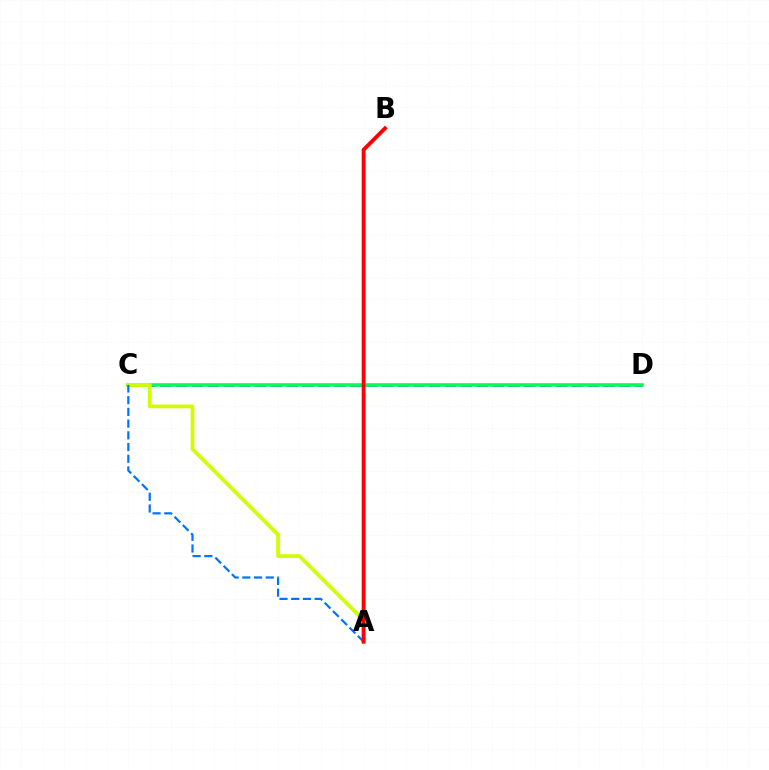{('C', 'D'): [{'color': '#b900ff', 'line_style': 'dashed', 'thickness': 2.15}, {'color': '#00ff5c', 'line_style': 'solid', 'thickness': 2.58}], ('A', 'C'): [{'color': '#d1ff00', 'line_style': 'solid', 'thickness': 2.71}, {'color': '#0074ff', 'line_style': 'dashed', 'thickness': 1.59}], ('A', 'B'): [{'color': '#ff0000', 'line_style': 'solid', 'thickness': 2.77}]}